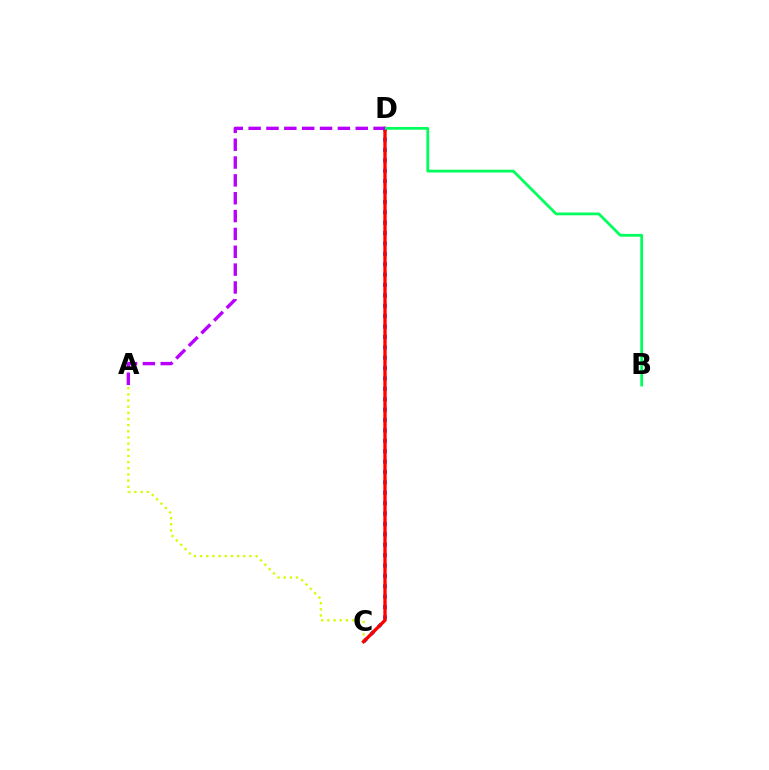{('C', 'D'): [{'color': '#0074ff', 'line_style': 'dotted', 'thickness': 2.82}, {'color': '#ff0000', 'line_style': 'solid', 'thickness': 2.4}], ('A', 'C'): [{'color': '#d1ff00', 'line_style': 'dotted', 'thickness': 1.67}], ('B', 'D'): [{'color': '#00ff5c', 'line_style': 'solid', 'thickness': 2.0}], ('A', 'D'): [{'color': '#b900ff', 'line_style': 'dashed', 'thickness': 2.42}]}